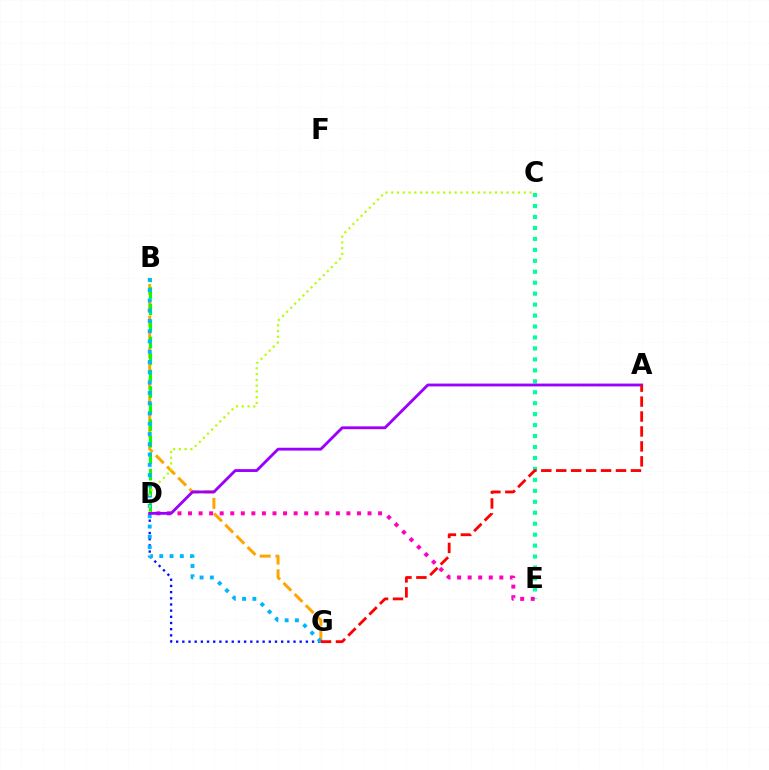{('C', 'E'): [{'color': '#00ff9d', 'line_style': 'dotted', 'thickness': 2.98}], ('D', 'E'): [{'color': '#ff00bd', 'line_style': 'dotted', 'thickness': 2.87}], ('B', 'G'): [{'color': '#ffa500', 'line_style': 'dashed', 'thickness': 2.15}, {'color': '#00b5ff', 'line_style': 'dotted', 'thickness': 2.79}], ('D', 'G'): [{'color': '#0010ff', 'line_style': 'dotted', 'thickness': 1.68}], ('B', 'D'): [{'color': '#08ff00', 'line_style': 'dashed', 'thickness': 2.24}], ('C', 'D'): [{'color': '#b3ff00', 'line_style': 'dotted', 'thickness': 1.57}], ('A', 'D'): [{'color': '#9b00ff', 'line_style': 'solid', 'thickness': 2.05}], ('A', 'G'): [{'color': '#ff0000', 'line_style': 'dashed', 'thickness': 2.03}]}